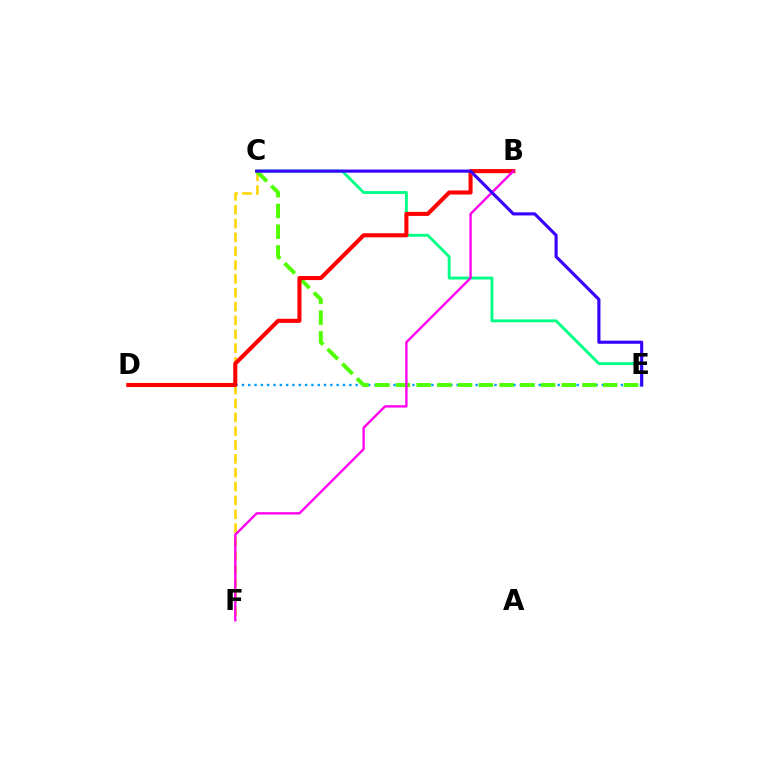{('D', 'E'): [{'color': '#009eff', 'line_style': 'dotted', 'thickness': 1.72}], ('C', 'E'): [{'color': '#00ff86', 'line_style': 'solid', 'thickness': 2.08}, {'color': '#4fff00', 'line_style': 'dashed', 'thickness': 2.82}, {'color': '#3700ff', 'line_style': 'solid', 'thickness': 2.24}], ('C', 'F'): [{'color': '#ffd500', 'line_style': 'dashed', 'thickness': 1.88}], ('B', 'D'): [{'color': '#ff0000', 'line_style': 'solid', 'thickness': 2.93}], ('B', 'F'): [{'color': '#ff00ed', 'line_style': 'solid', 'thickness': 1.7}]}